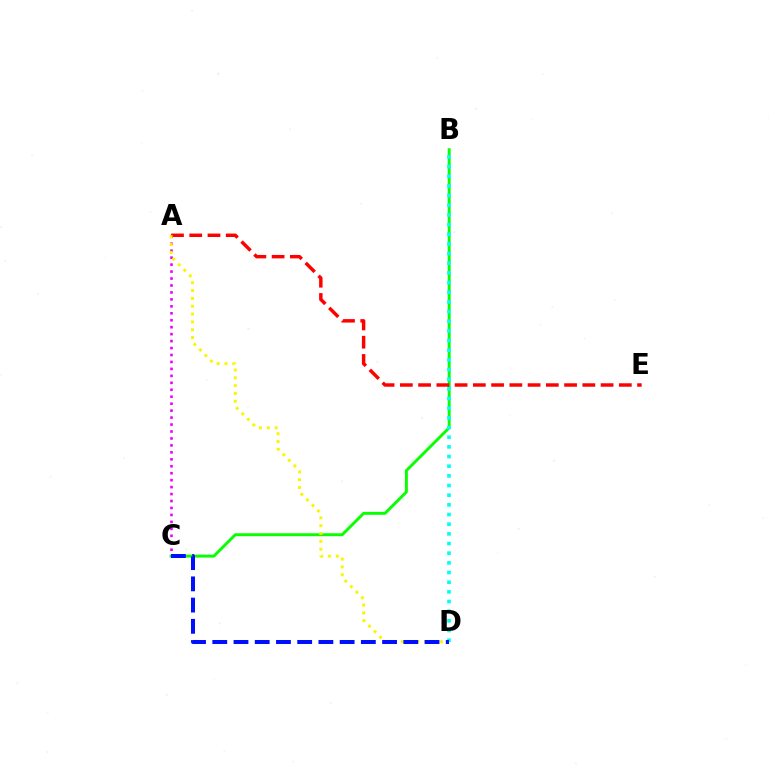{('A', 'C'): [{'color': '#ee00ff', 'line_style': 'dotted', 'thickness': 1.89}], ('B', 'C'): [{'color': '#08ff00', 'line_style': 'solid', 'thickness': 2.1}], ('A', 'E'): [{'color': '#ff0000', 'line_style': 'dashed', 'thickness': 2.48}], ('A', 'D'): [{'color': '#fcf500', 'line_style': 'dotted', 'thickness': 2.13}], ('B', 'D'): [{'color': '#00fff6', 'line_style': 'dotted', 'thickness': 2.63}], ('C', 'D'): [{'color': '#0010ff', 'line_style': 'dashed', 'thickness': 2.88}]}